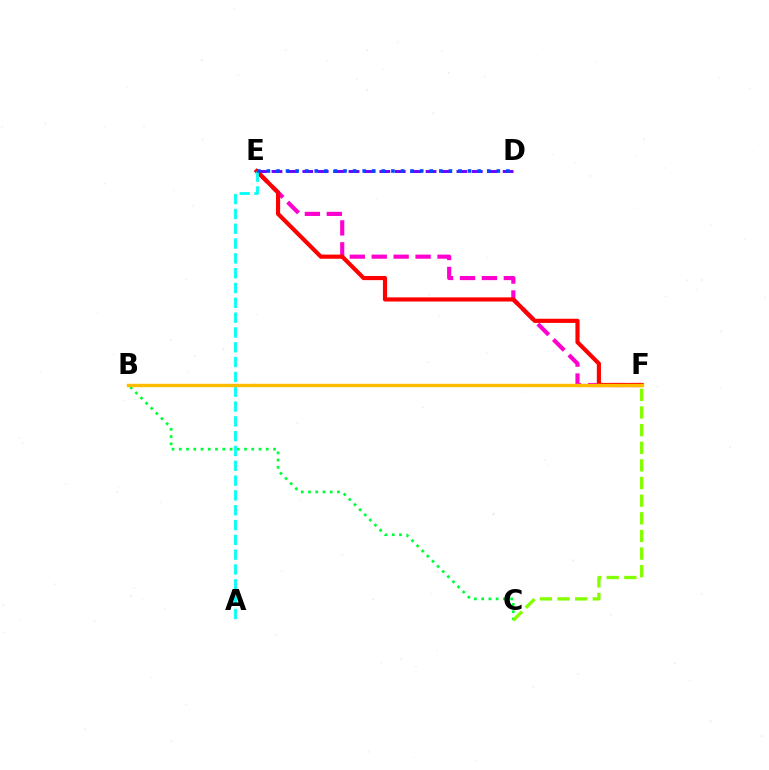{('B', 'C'): [{'color': '#00ff39', 'line_style': 'dotted', 'thickness': 1.97}], ('E', 'F'): [{'color': '#ff00cf', 'line_style': 'dashed', 'thickness': 2.98}, {'color': '#ff0000', 'line_style': 'solid', 'thickness': 2.99}], ('D', 'E'): [{'color': '#7200ff', 'line_style': 'dashed', 'thickness': 2.09}, {'color': '#004bff', 'line_style': 'dotted', 'thickness': 2.6}], ('A', 'E'): [{'color': '#00fff6', 'line_style': 'dashed', 'thickness': 2.01}], ('B', 'F'): [{'color': '#ffbd00', 'line_style': 'solid', 'thickness': 2.46}], ('C', 'F'): [{'color': '#84ff00', 'line_style': 'dashed', 'thickness': 2.4}]}